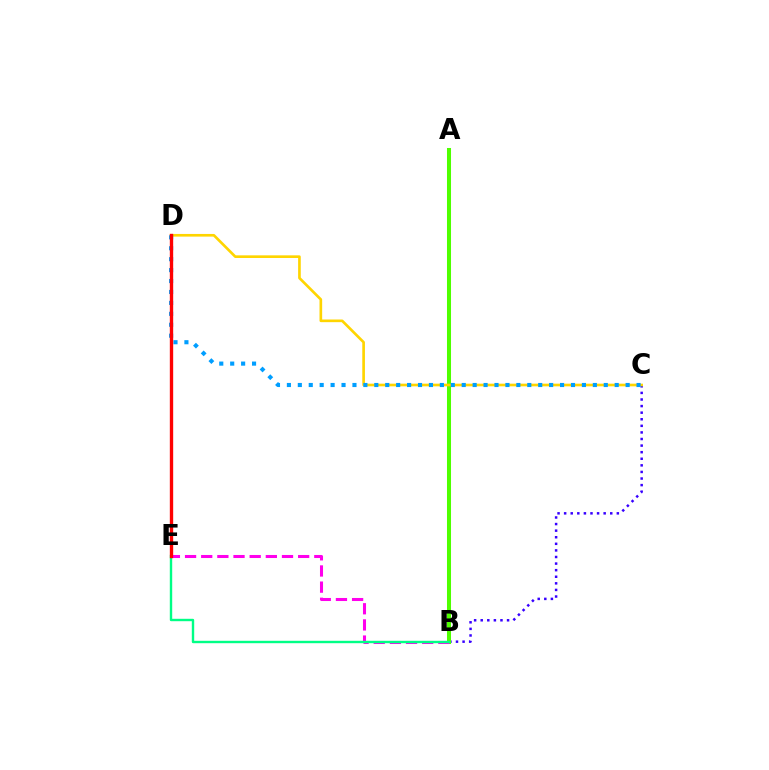{('B', 'C'): [{'color': '#3700ff', 'line_style': 'dotted', 'thickness': 1.79}], ('A', 'B'): [{'color': '#4fff00', 'line_style': 'solid', 'thickness': 2.9}], ('B', 'E'): [{'color': '#ff00ed', 'line_style': 'dashed', 'thickness': 2.19}, {'color': '#00ff86', 'line_style': 'solid', 'thickness': 1.73}], ('C', 'D'): [{'color': '#ffd500', 'line_style': 'solid', 'thickness': 1.92}, {'color': '#009eff', 'line_style': 'dotted', 'thickness': 2.97}], ('D', 'E'): [{'color': '#ff0000', 'line_style': 'solid', 'thickness': 2.41}]}